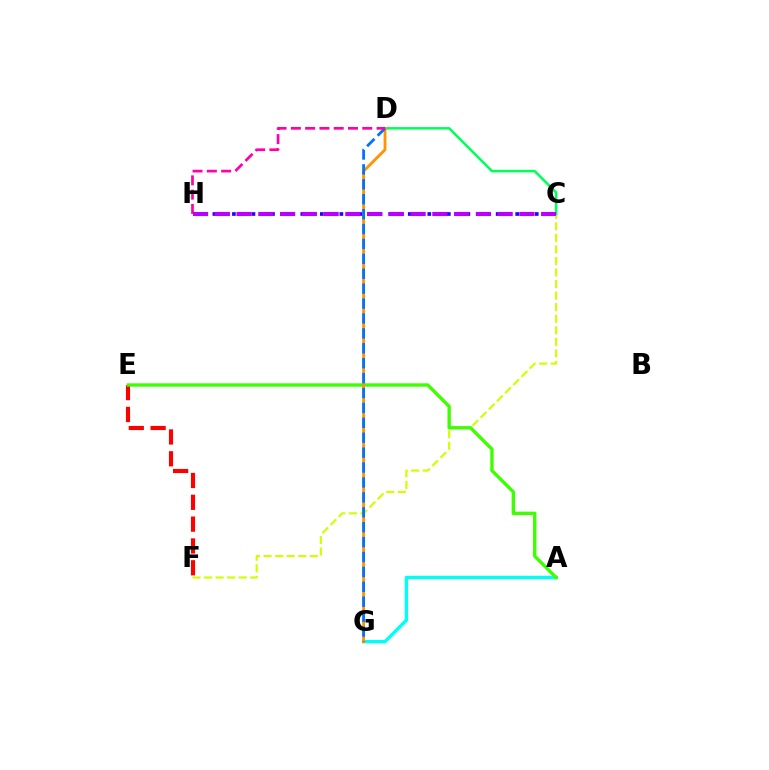{('C', 'F'): [{'color': '#d1ff00', 'line_style': 'dashed', 'thickness': 1.57}], ('E', 'F'): [{'color': '#ff0000', 'line_style': 'dashed', 'thickness': 2.97}], ('C', 'D'): [{'color': '#00ff5c', 'line_style': 'solid', 'thickness': 1.83}], ('C', 'H'): [{'color': '#2500ff', 'line_style': 'dotted', 'thickness': 2.65}, {'color': '#b900ff', 'line_style': 'dashed', 'thickness': 2.96}], ('A', 'G'): [{'color': '#00fff6', 'line_style': 'solid', 'thickness': 2.43}], ('A', 'E'): [{'color': '#3dff00', 'line_style': 'solid', 'thickness': 2.43}], ('D', 'G'): [{'color': '#ff9400', 'line_style': 'solid', 'thickness': 2.04}, {'color': '#0074ff', 'line_style': 'dashed', 'thickness': 2.03}], ('D', 'H'): [{'color': '#ff00ac', 'line_style': 'dashed', 'thickness': 1.94}]}